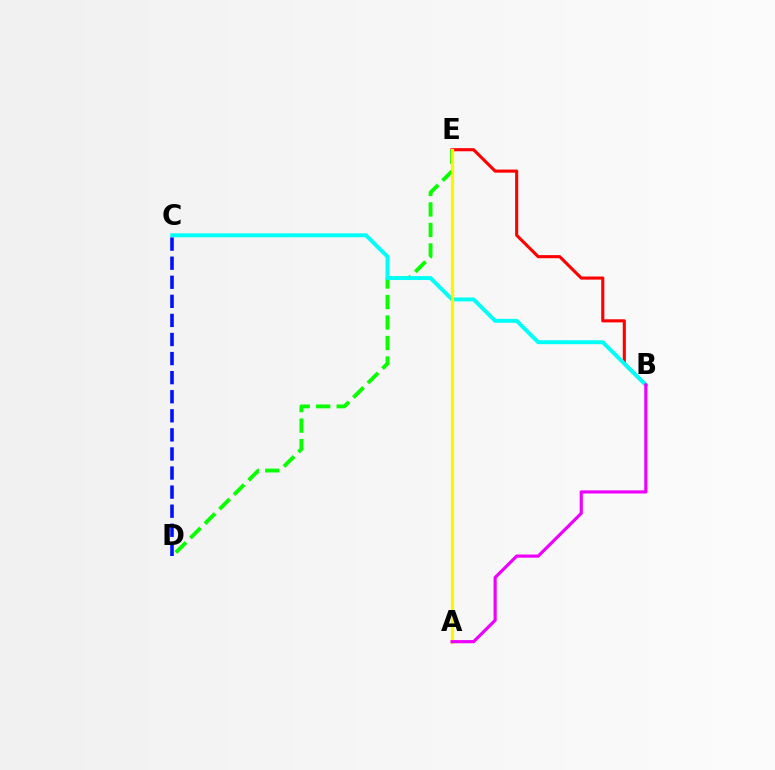{('B', 'E'): [{'color': '#ff0000', 'line_style': 'solid', 'thickness': 2.24}], ('D', 'E'): [{'color': '#08ff00', 'line_style': 'dashed', 'thickness': 2.79}], ('B', 'C'): [{'color': '#00fff6', 'line_style': 'solid', 'thickness': 2.84}], ('C', 'D'): [{'color': '#0010ff', 'line_style': 'dashed', 'thickness': 2.59}], ('A', 'E'): [{'color': '#fcf500', 'line_style': 'solid', 'thickness': 2.33}], ('A', 'B'): [{'color': '#ee00ff', 'line_style': 'solid', 'thickness': 2.28}]}